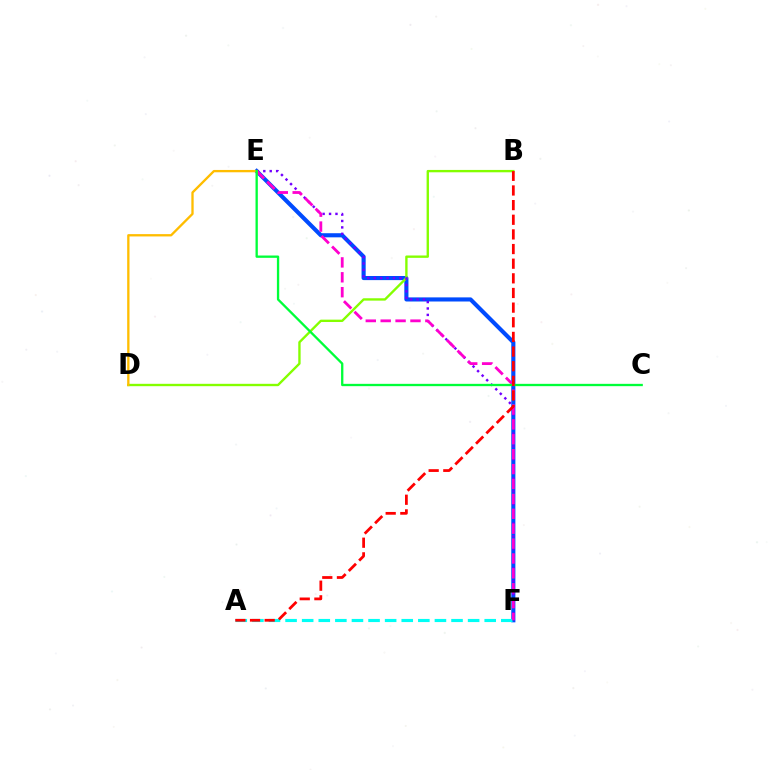{('E', 'F'): [{'color': '#004bff', 'line_style': 'solid', 'thickness': 2.97}, {'color': '#7200ff', 'line_style': 'dotted', 'thickness': 1.74}, {'color': '#ff00cf', 'line_style': 'dashed', 'thickness': 2.02}], ('B', 'D'): [{'color': '#84ff00', 'line_style': 'solid', 'thickness': 1.7}], ('A', 'F'): [{'color': '#00fff6', 'line_style': 'dashed', 'thickness': 2.25}], ('D', 'E'): [{'color': '#ffbd00', 'line_style': 'solid', 'thickness': 1.67}], ('C', 'E'): [{'color': '#00ff39', 'line_style': 'solid', 'thickness': 1.67}], ('A', 'B'): [{'color': '#ff0000', 'line_style': 'dashed', 'thickness': 1.99}]}